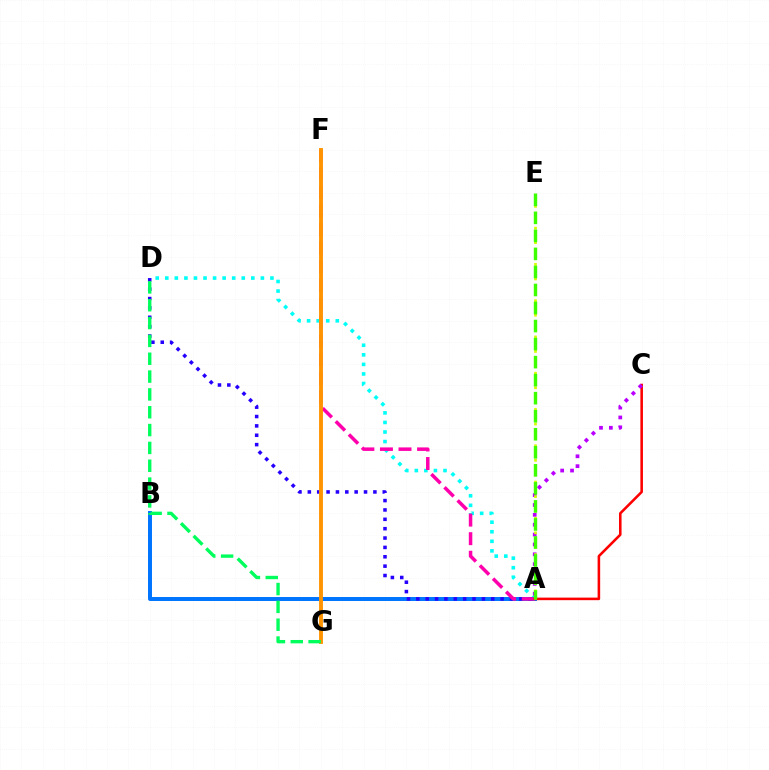{('A', 'D'): [{'color': '#00fff6', 'line_style': 'dotted', 'thickness': 2.6}, {'color': '#2500ff', 'line_style': 'dotted', 'thickness': 2.54}], ('A', 'B'): [{'color': '#0074ff', 'line_style': 'solid', 'thickness': 2.86}], ('A', 'F'): [{'color': '#ff00ac', 'line_style': 'dashed', 'thickness': 2.52}], ('F', 'G'): [{'color': '#ff9400', 'line_style': 'solid', 'thickness': 2.8}], ('A', 'C'): [{'color': '#ff0000', 'line_style': 'solid', 'thickness': 1.85}, {'color': '#b900ff', 'line_style': 'dotted', 'thickness': 2.68}], ('A', 'E'): [{'color': '#d1ff00', 'line_style': 'dotted', 'thickness': 1.97}, {'color': '#3dff00', 'line_style': 'dashed', 'thickness': 2.45}], ('D', 'G'): [{'color': '#00ff5c', 'line_style': 'dashed', 'thickness': 2.42}]}